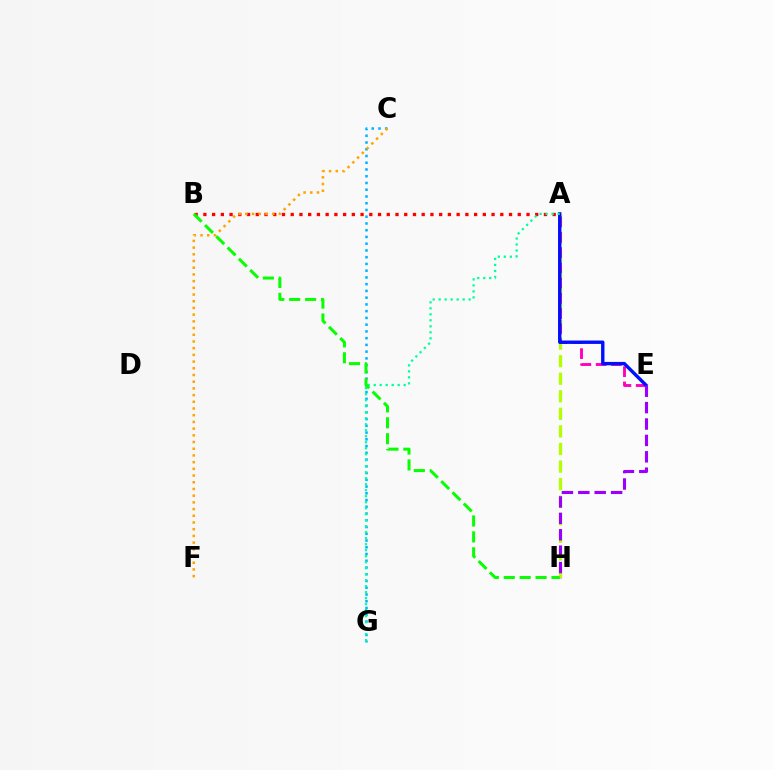{('A', 'H'): [{'color': '#b3ff00', 'line_style': 'dashed', 'thickness': 2.39}], ('A', 'E'): [{'color': '#ff00bd', 'line_style': 'dashed', 'thickness': 2.07}, {'color': '#0010ff', 'line_style': 'solid', 'thickness': 2.44}], ('C', 'G'): [{'color': '#00b5ff', 'line_style': 'dotted', 'thickness': 1.83}], ('A', 'B'): [{'color': '#ff0000', 'line_style': 'dotted', 'thickness': 2.37}], ('A', 'G'): [{'color': '#00ff9d', 'line_style': 'dotted', 'thickness': 1.63}], ('B', 'H'): [{'color': '#08ff00', 'line_style': 'dashed', 'thickness': 2.16}], ('E', 'H'): [{'color': '#9b00ff', 'line_style': 'dashed', 'thickness': 2.23}], ('C', 'F'): [{'color': '#ffa500', 'line_style': 'dotted', 'thickness': 1.82}]}